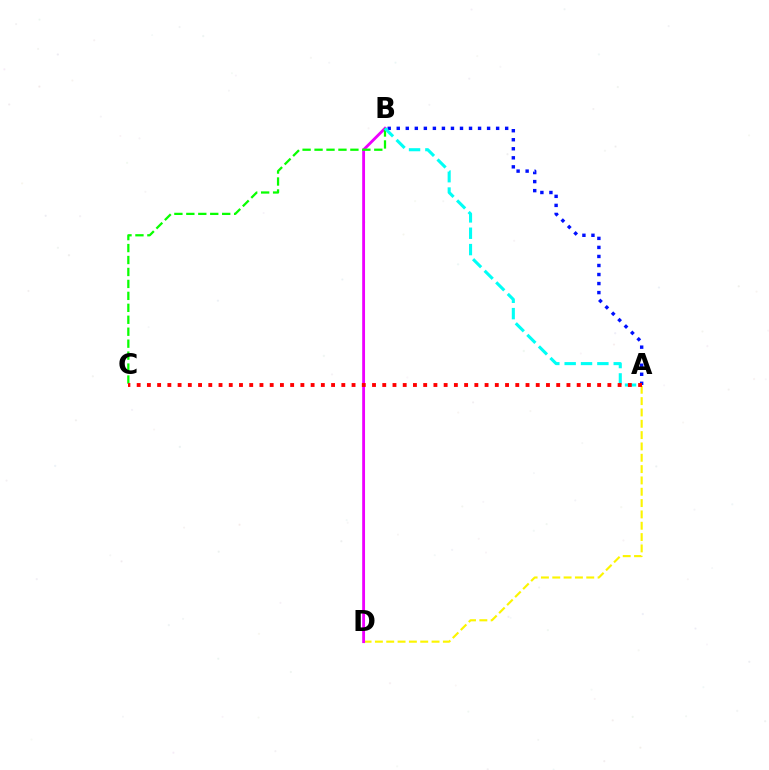{('A', 'B'): [{'color': '#0010ff', 'line_style': 'dotted', 'thickness': 2.45}, {'color': '#00fff6', 'line_style': 'dashed', 'thickness': 2.22}], ('A', 'D'): [{'color': '#fcf500', 'line_style': 'dashed', 'thickness': 1.54}], ('B', 'D'): [{'color': '#ee00ff', 'line_style': 'solid', 'thickness': 2.04}], ('B', 'C'): [{'color': '#08ff00', 'line_style': 'dashed', 'thickness': 1.62}], ('A', 'C'): [{'color': '#ff0000', 'line_style': 'dotted', 'thickness': 2.78}]}